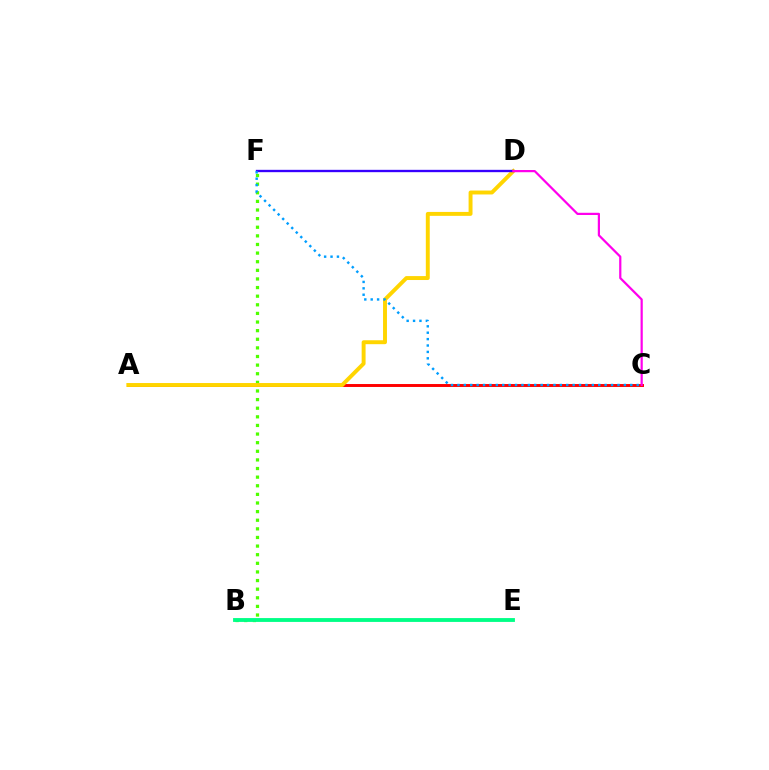{('B', 'F'): [{'color': '#4fff00', 'line_style': 'dotted', 'thickness': 2.34}], ('A', 'C'): [{'color': '#ff0000', 'line_style': 'solid', 'thickness': 2.11}], ('A', 'D'): [{'color': '#ffd500', 'line_style': 'solid', 'thickness': 2.83}], ('D', 'F'): [{'color': '#3700ff', 'line_style': 'solid', 'thickness': 1.69}], ('C', 'F'): [{'color': '#009eff', 'line_style': 'dotted', 'thickness': 1.74}], ('B', 'E'): [{'color': '#00ff86', 'line_style': 'solid', 'thickness': 2.77}], ('C', 'D'): [{'color': '#ff00ed', 'line_style': 'solid', 'thickness': 1.6}]}